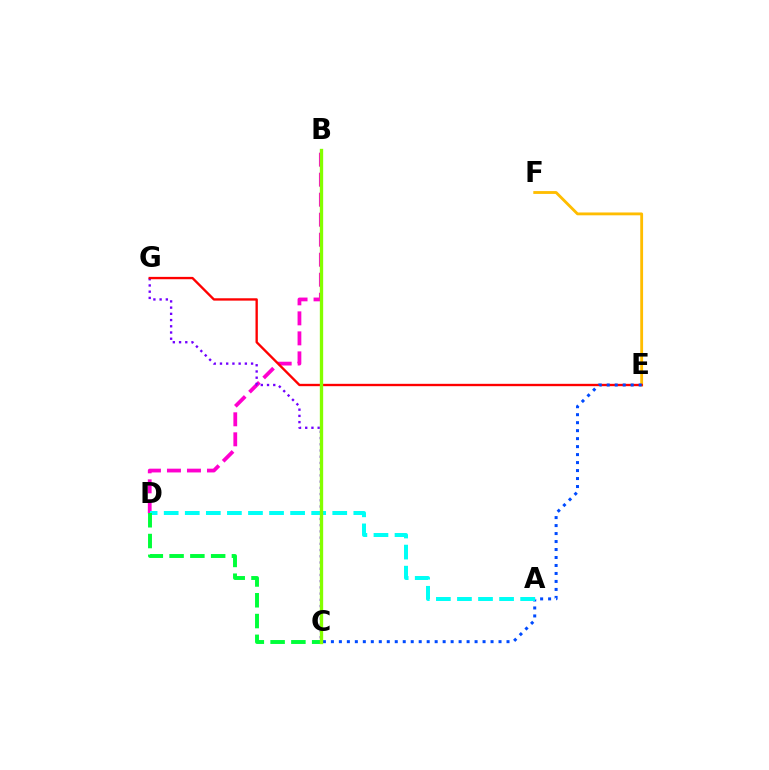{('B', 'D'): [{'color': '#ff00cf', 'line_style': 'dashed', 'thickness': 2.72}], ('C', 'G'): [{'color': '#7200ff', 'line_style': 'dotted', 'thickness': 1.69}], ('E', 'F'): [{'color': '#ffbd00', 'line_style': 'solid', 'thickness': 2.04}], ('E', 'G'): [{'color': '#ff0000', 'line_style': 'solid', 'thickness': 1.69}], ('C', 'E'): [{'color': '#004bff', 'line_style': 'dotted', 'thickness': 2.17}], ('A', 'D'): [{'color': '#00fff6', 'line_style': 'dashed', 'thickness': 2.86}], ('C', 'D'): [{'color': '#00ff39', 'line_style': 'dashed', 'thickness': 2.82}], ('B', 'C'): [{'color': '#84ff00', 'line_style': 'solid', 'thickness': 2.4}]}